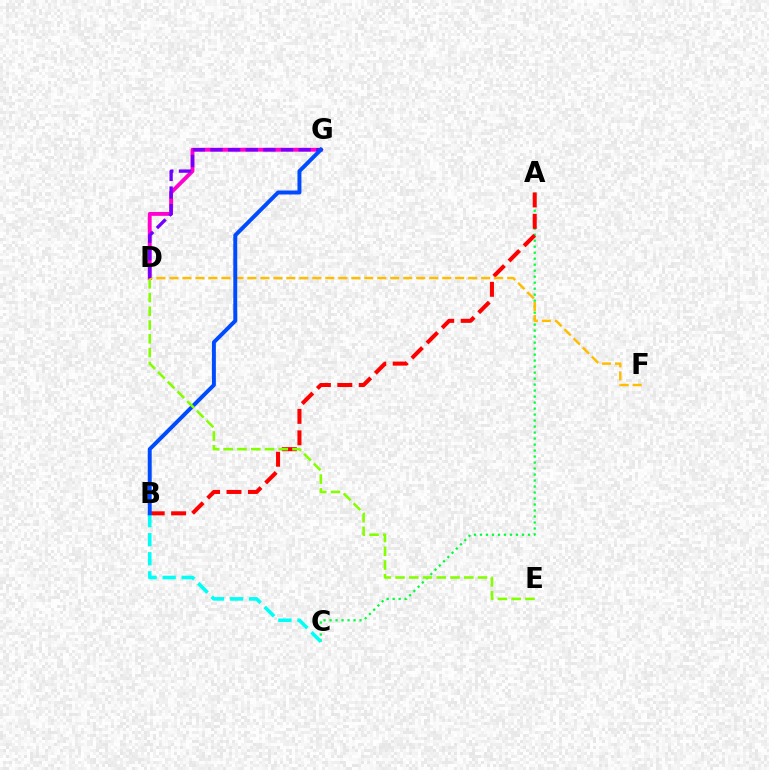{('D', 'G'): [{'color': '#ff00cf', 'line_style': 'solid', 'thickness': 2.8}, {'color': '#7200ff', 'line_style': 'dashed', 'thickness': 2.4}], ('A', 'C'): [{'color': '#00ff39', 'line_style': 'dotted', 'thickness': 1.63}], ('A', 'B'): [{'color': '#ff0000', 'line_style': 'dashed', 'thickness': 2.91}], ('B', 'C'): [{'color': '#00fff6', 'line_style': 'dashed', 'thickness': 2.59}], ('D', 'F'): [{'color': '#ffbd00', 'line_style': 'dashed', 'thickness': 1.76}], ('B', 'G'): [{'color': '#004bff', 'line_style': 'solid', 'thickness': 2.84}], ('D', 'E'): [{'color': '#84ff00', 'line_style': 'dashed', 'thickness': 1.87}]}